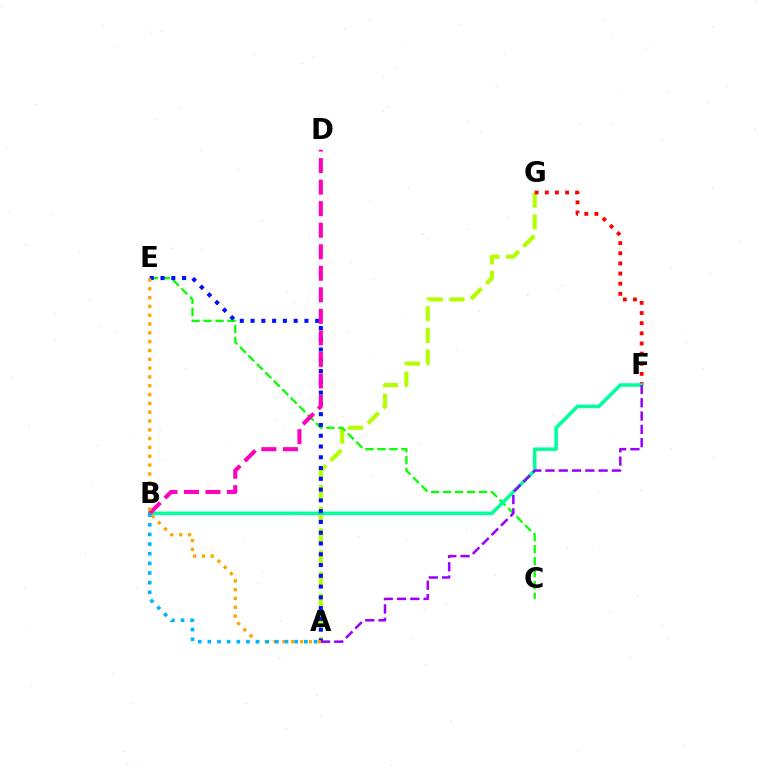{('A', 'G'): [{'color': '#b3ff00', 'line_style': 'dashed', 'thickness': 2.95}], ('C', 'E'): [{'color': '#08ff00', 'line_style': 'dashed', 'thickness': 1.63}], ('F', 'G'): [{'color': '#ff0000', 'line_style': 'dotted', 'thickness': 2.76}], ('B', 'F'): [{'color': '#00ff9d', 'line_style': 'solid', 'thickness': 2.54}], ('A', 'E'): [{'color': '#0010ff', 'line_style': 'dotted', 'thickness': 2.93}, {'color': '#ffa500', 'line_style': 'dotted', 'thickness': 2.39}], ('B', 'D'): [{'color': '#ff00bd', 'line_style': 'dashed', 'thickness': 2.93}], ('A', 'F'): [{'color': '#9b00ff', 'line_style': 'dashed', 'thickness': 1.81}], ('A', 'B'): [{'color': '#00b5ff', 'line_style': 'dotted', 'thickness': 2.62}]}